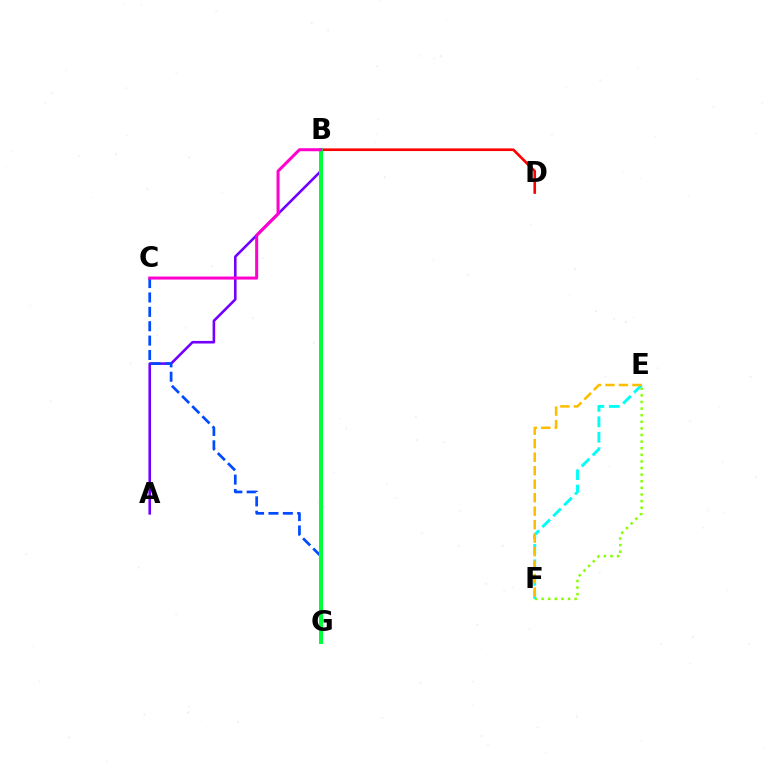{('A', 'B'): [{'color': '#7200ff', 'line_style': 'solid', 'thickness': 1.87}], ('B', 'D'): [{'color': '#ff0000', 'line_style': 'solid', 'thickness': 1.91}], ('E', 'F'): [{'color': '#84ff00', 'line_style': 'dotted', 'thickness': 1.8}, {'color': '#00fff6', 'line_style': 'dashed', 'thickness': 2.09}, {'color': '#ffbd00', 'line_style': 'dashed', 'thickness': 1.83}], ('C', 'G'): [{'color': '#004bff', 'line_style': 'dashed', 'thickness': 1.95}], ('B', 'G'): [{'color': '#00ff39', 'line_style': 'solid', 'thickness': 2.88}], ('B', 'C'): [{'color': '#ff00cf', 'line_style': 'solid', 'thickness': 2.18}]}